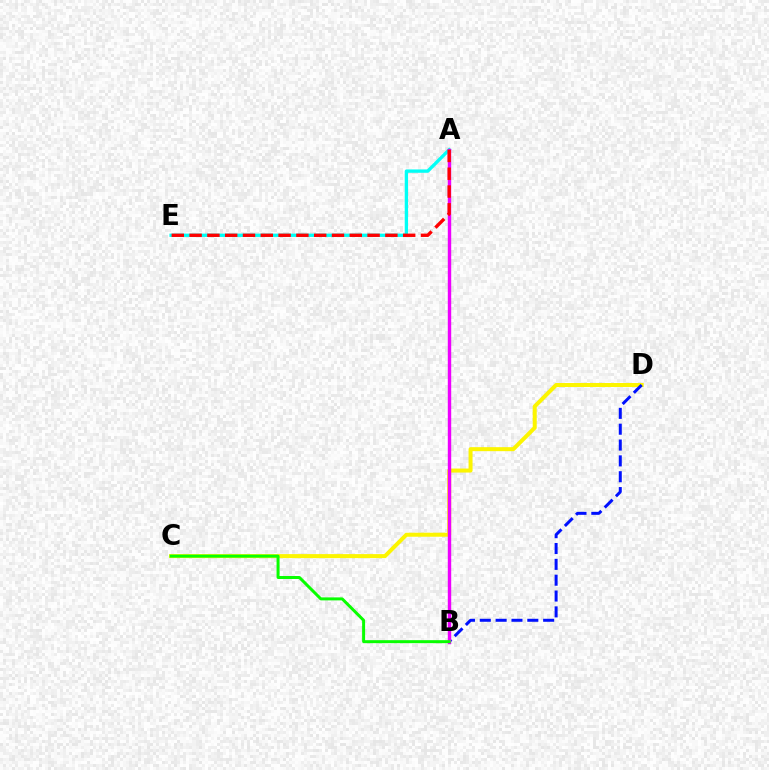{('C', 'D'): [{'color': '#fcf500', 'line_style': 'solid', 'thickness': 2.88}], ('A', 'E'): [{'color': '#00fff6', 'line_style': 'solid', 'thickness': 2.4}, {'color': '#ff0000', 'line_style': 'dashed', 'thickness': 2.42}], ('B', 'D'): [{'color': '#0010ff', 'line_style': 'dashed', 'thickness': 2.15}], ('A', 'B'): [{'color': '#ee00ff', 'line_style': 'solid', 'thickness': 2.45}], ('B', 'C'): [{'color': '#08ff00', 'line_style': 'solid', 'thickness': 2.15}]}